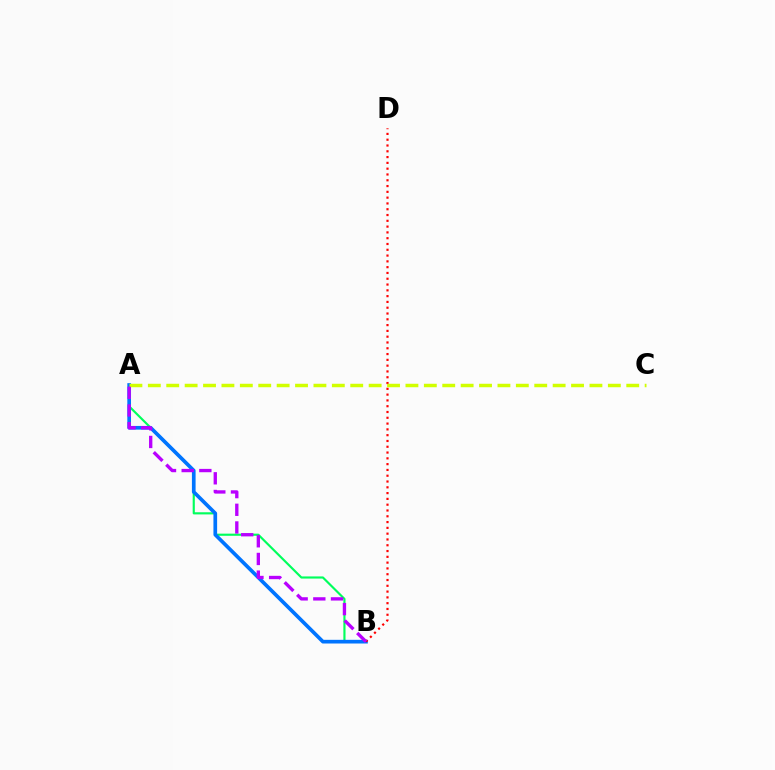{('A', 'B'): [{'color': '#00ff5c', 'line_style': 'solid', 'thickness': 1.55}, {'color': '#0074ff', 'line_style': 'solid', 'thickness': 2.65}, {'color': '#b900ff', 'line_style': 'dashed', 'thickness': 2.4}], ('B', 'D'): [{'color': '#ff0000', 'line_style': 'dotted', 'thickness': 1.57}], ('A', 'C'): [{'color': '#d1ff00', 'line_style': 'dashed', 'thickness': 2.5}]}